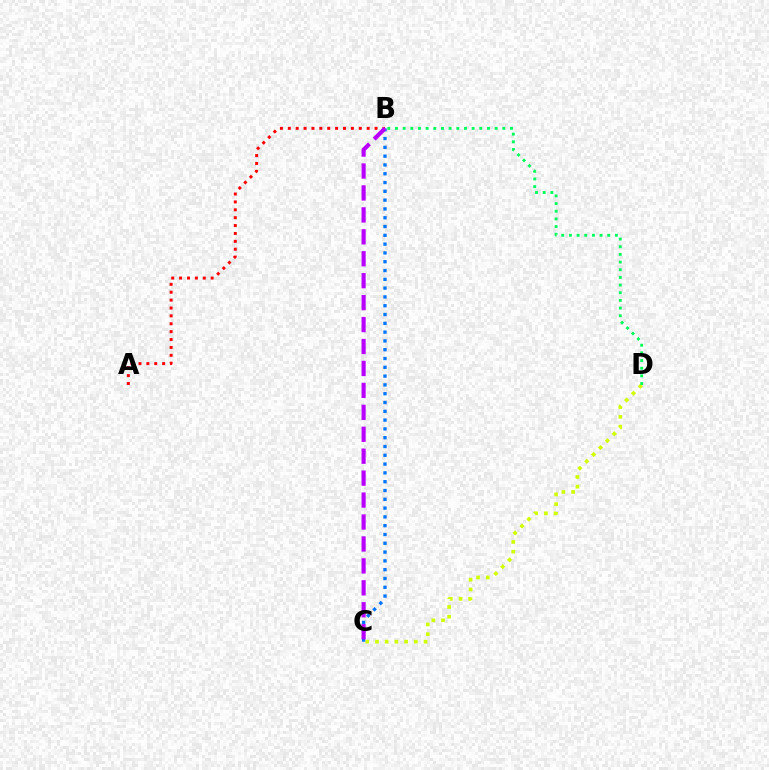{('C', 'D'): [{'color': '#d1ff00', 'line_style': 'dotted', 'thickness': 2.64}], ('A', 'B'): [{'color': '#ff0000', 'line_style': 'dotted', 'thickness': 2.14}], ('B', 'C'): [{'color': '#0074ff', 'line_style': 'dotted', 'thickness': 2.39}, {'color': '#b900ff', 'line_style': 'dashed', 'thickness': 2.98}], ('B', 'D'): [{'color': '#00ff5c', 'line_style': 'dotted', 'thickness': 2.08}]}